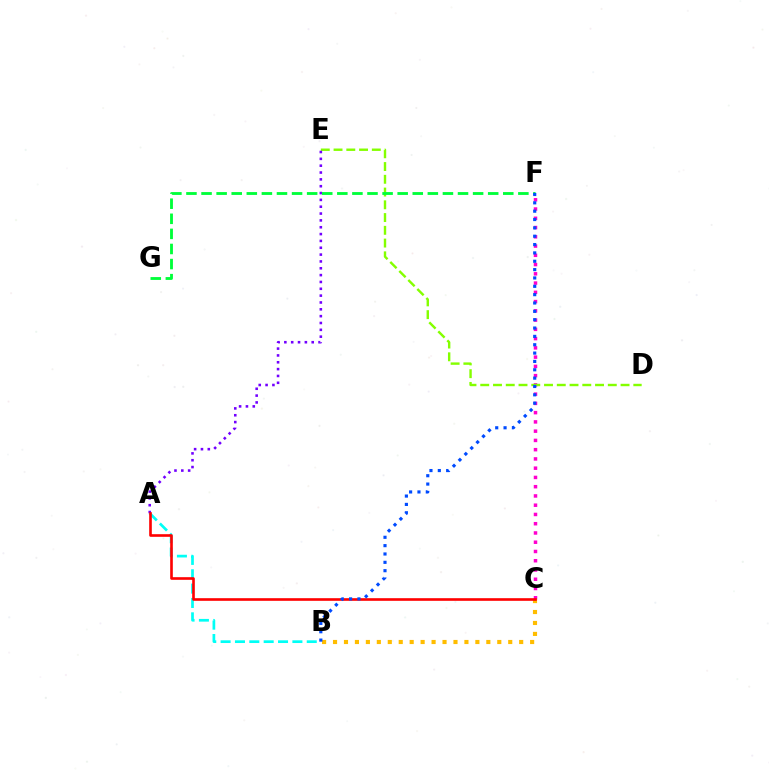{('C', 'F'): [{'color': '#ff00cf', 'line_style': 'dotted', 'thickness': 2.51}], ('D', 'E'): [{'color': '#84ff00', 'line_style': 'dashed', 'thickness': 1.73}], ('A', 'B'): [{'color': '#00fff6', 'line_style': 'dashed', 'thickness': 1.95}], ('B', 'C'): [{'color': '#ffbd00', 'line_style': 'dotted', 'thickness': 2.98}], ('A', 'E'): [{'color': '#7200ff', 'line_style': 'dotted', 'thickness': 1.86}], ('F', 'G'): [{'color': '#00ff39', 'line_style': 'dashed', 'thickness': 2.05}], ('A', 'C'): [{'color': '#ff0000', 'line_style': 'solid', 'thickness': 1.89}], ('B', 'F'): [{'color': '#004bff', 'line_style': 'dotted', 'thickness': 2.27}]}